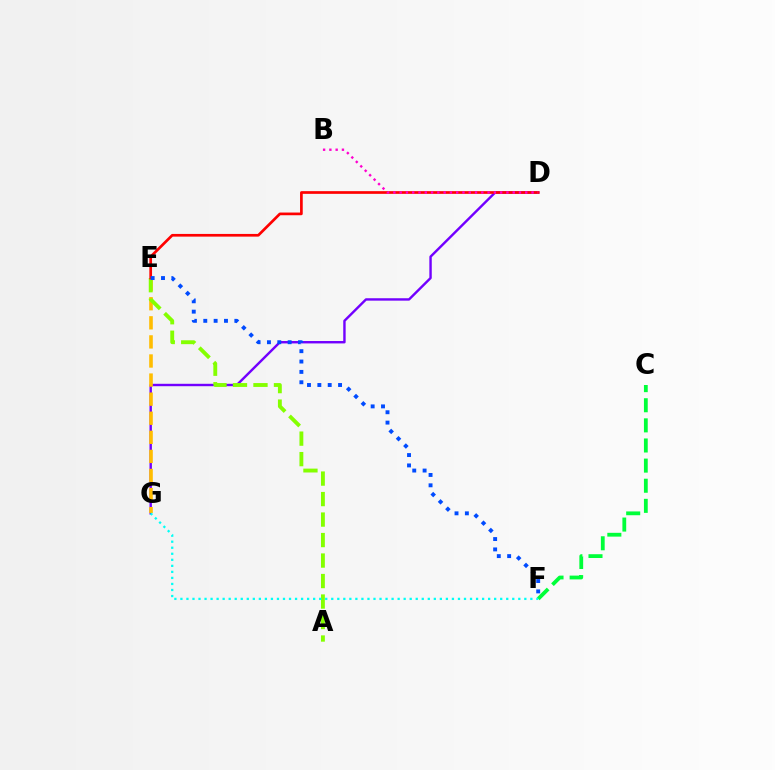{('D', 'G'): [{'color': '#7200ff', 'line_style': 'solid', 'thickness': 1.73}], ('C', 'F'): [{'color': '#00ff39', 'line_style': 'dashed', 'thickness': 2.73}], ('E', 'G'): [{'color': '#ffbd00', 'line_style': 'dashed', 'thickness': 2.59}], ('A', 'E'): [{'color': '#84ff00', 'line_style': 'dashed', 'thickness': 2.78}], ('F', 'G'): [{'color': '#00fff6', 'line_style': 'dotted', 'thickness': 1.64}], ('D', 'E'): [{'color': '#ff0000', 'line_style': 'solid', 'thickness': 1.94}], ('E', 'F'): [{'color': '#004bff', 'line_style': 'dotted', 'thickness': 2.81}], ('B', 'D'): [{'color': '#ff00cf', 'line_style': 'dotted', 'thickness': 1.71}]}